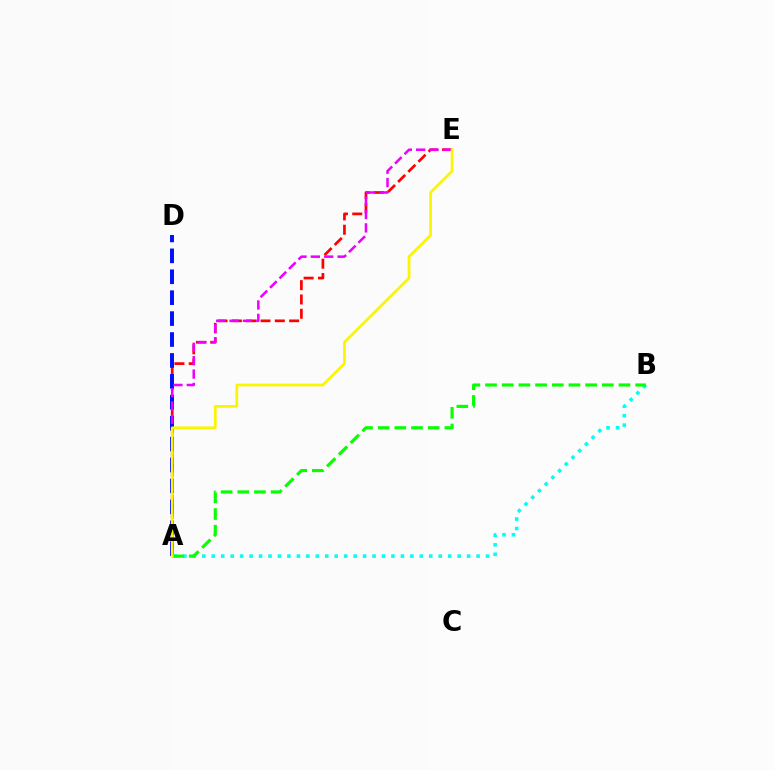{('A', 'E'): [{'color': '#ff0000', 'line_style': 'dashed', 'thickness': 1.95}, {'color': '#ee00ff', 'line_style': 'dashed', 'thickness': 1.82}, {'color': '#fcf500', 'line_style': 'solid', 'thickness': 1.98}], ('A', 'B'): [{'color': '#00fff6', 'line_style': 'dotted', 'thickness': 2.57}, {'color': '#08ff00', 'line_style': 'dashed', 'thickness': 2.27}], ('A', 'D'): [{'color': '#0010ff', 'line_style': 'dashed', 'thickness': 2.84}]}